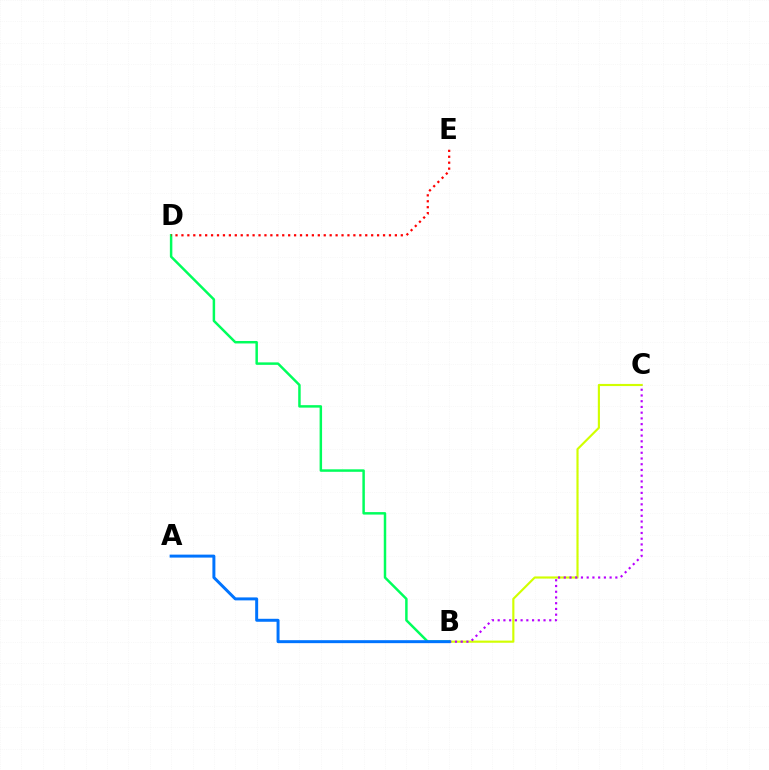{('B', 'D'): [{'color': '#00ff5c', 'line_style': 'solid', 'thickness': 1.78}], ('B', 'C'): [{'color': '#d1ff00', 'line_style': 'solid', 'thickness': 1.55}, {'color': '#b900ff', 'line_style': 'dotted', 'thickness': 1.56}], ('D', 'E'): [{'color': '#ff0000', 'line_style': 'dotted', 'thickness': 1.61}], ('A', 'B'): [{'color': '#0074ff', 'line_style': 'solid', 'thickness': 2.14}]}